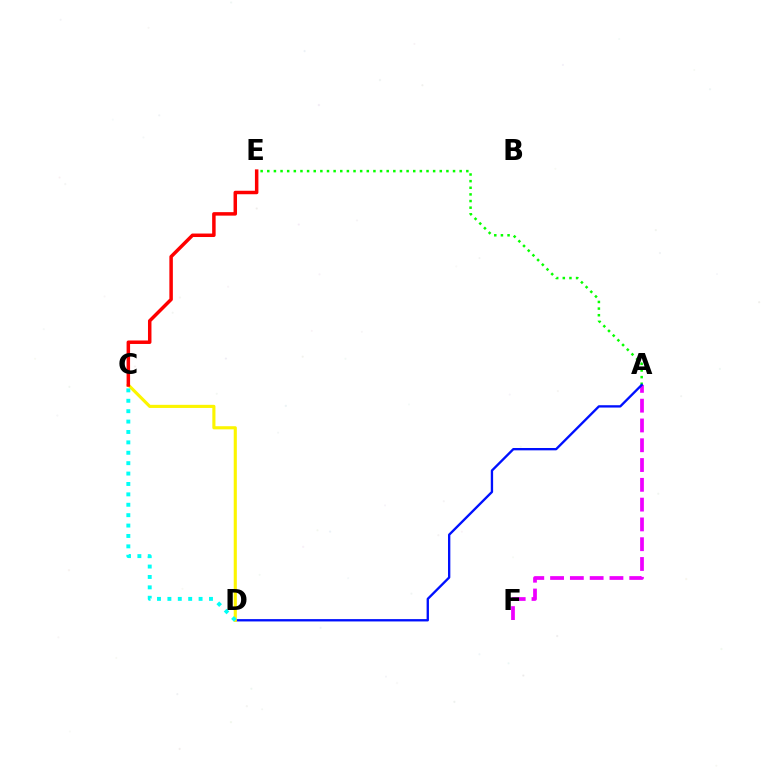{('A', 'E'): [{'color': '#08ff00', 'line_style': 'dotted', 'thickness': 1.8}], ('A', 'F'): [{'color': '#ee00ff', 'line_style': 'dashed', 'thickness': 2.69}], ('A', 'D'): [{'color': '#0010ff', 'line_style': 'solid', 'thickness': 1.68}], ('C', 'D'): [{'color': '#fcf500', 'line_style': 'solid', 'thickness': 2.25}, {'color': '#00fff6', 'line_style': 'dotted', 'thickness': 2.83}], ('C', 'E'): [{'color': '#ff0000', 'line_style': 'solid', 'thickness': 2.51}]}